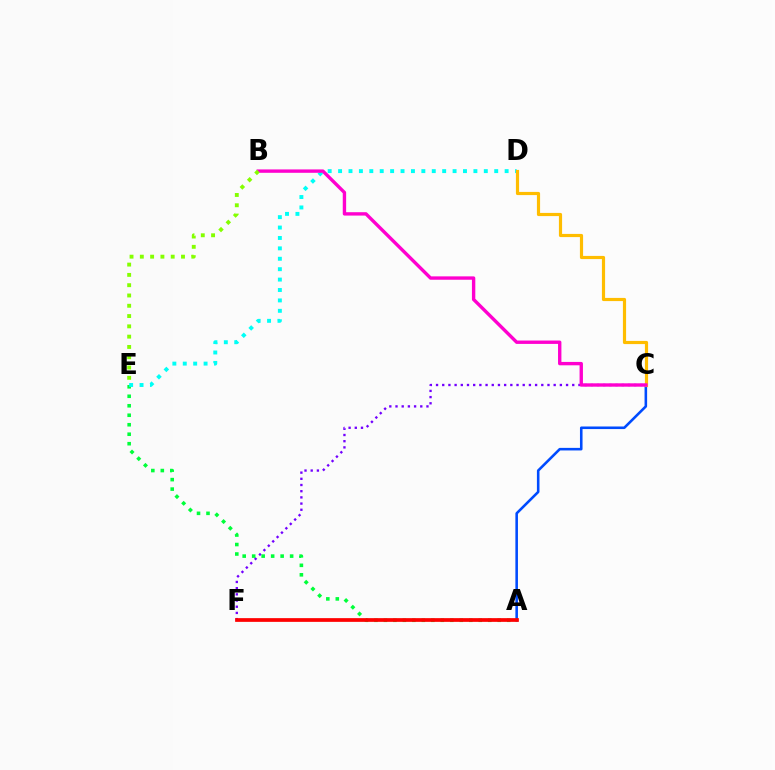{('A', 'C'): [{'color': '#004bff', 'line_style': 'solid', 'thickness': 1.85}], ('C', 'F'): [{'color': '#7200ff', 'line_style': 'dotted', 'thickness': 1.68}], ('A', 'E'): [{'color': '#00ff39', 'line_style': 'dotted', 'thickness': 2.58}], ('D', 'E'): [{'color': '#00fff6', 'line_style': 'dotted', 'thickness': 2.83}], ('A', 'F'): [{'color': '#ff0000', 'line_style': 'solid', 'thickness': 2.68}], ('C', 'D'): [{'color': '#ffbd00', 'line_style': 'solid', 'thickness': 2.29}], ('B', 'C'): [{'color': '#ff00cf', 'line_style': 'solid', 'thickness': 2.43}], ('B', 'E'): [{'color': '#84ff00', 'line_style': 'dotted', 'thickness': 2.8}]}